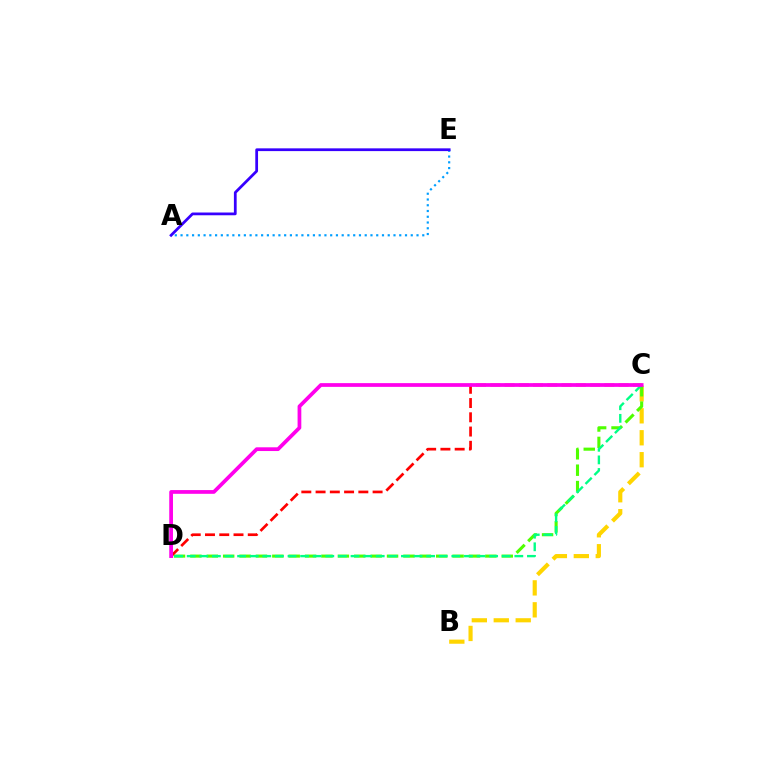{('B', 'C'): [{'color': '#ffd500', 'line_style': 'dashed', 'thickness': 2.98}], ('A', 'E'): [{'color': '#009eff', 'line_style': 'dotted', 'thickness': 1.56}, {'color': '#3700ff', 'line_style': 'solid', 'thickness': 1.98}], ('C', 'D'): [{'color': '#4fff00', 'line_style': 'dashed', 'thickness': 2.23}, {'color': '#00ff86', 'line_style': 'dashed', 'thickness': 1.71}, {'color': '#ff0000', 'line_style': 'dashed', 'thickness': 1.94}, {'color': '#ff00ed', 'line_style': 'solid', 'thickness': 2.69}]}